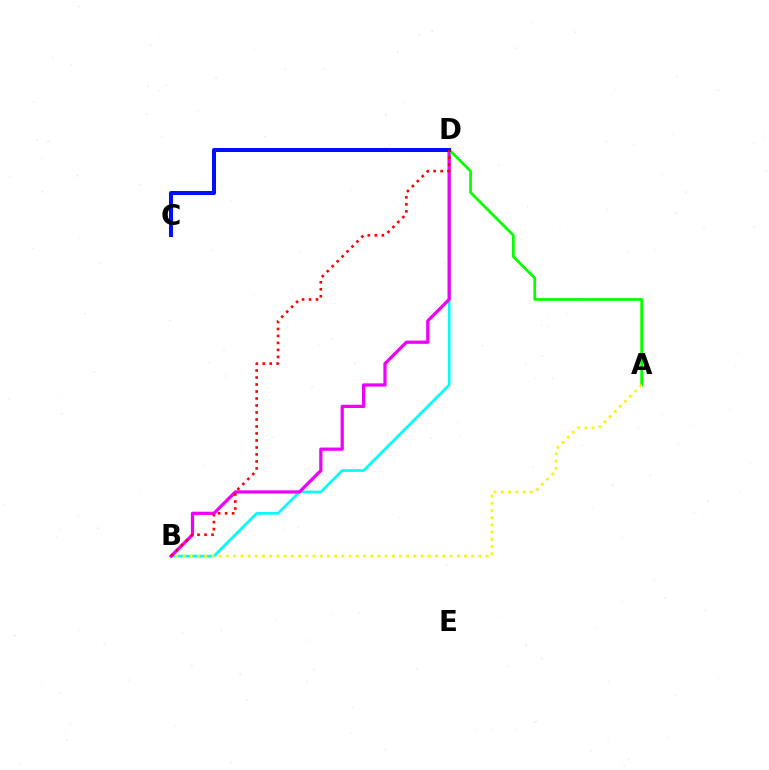{('B', 'D'): [{'color': '#00fff6', 'line_style': 'solid', 'thickness': 1.93}, {'color': '#ee00ff', 'line_style': 'solid', 'thickness': 2.33}, {'color': '#ff0000', 'line_style': 'dotted', 'thickness': 1.9}], ('A', 'D'): [{'color': '#08ff00', 'line_style': 'solid', 'thickness': 1.98}], ('C', 'D'): [{'color': '#0010ff', 'line_style': 'solid', 'thickness': 2.89}], ('A', 'B'): [{'color': '#fcf500', 'line_style': 'dotted', 'thickness': 1.96}]}